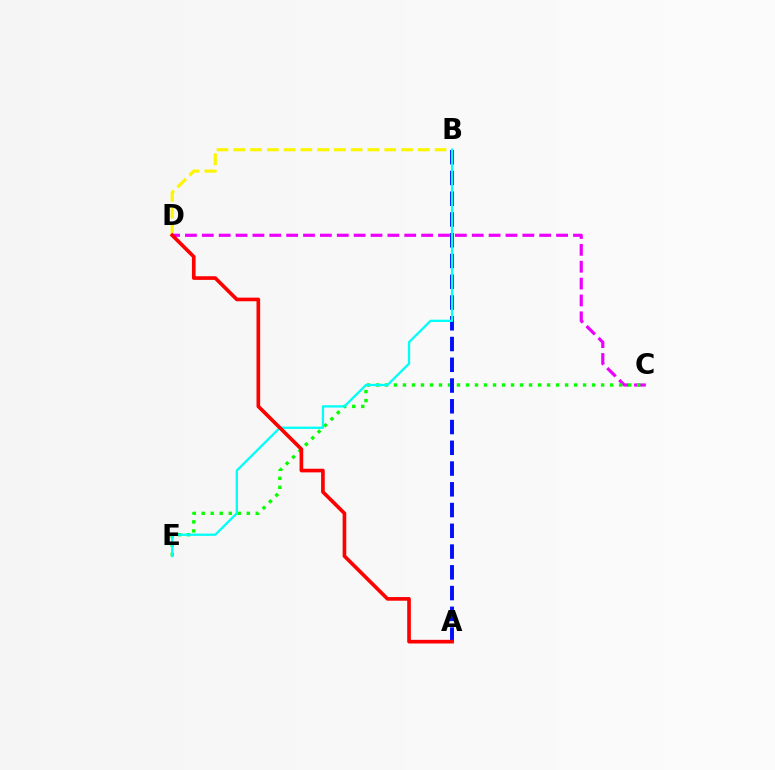{('C', 'D'): [{'color': '#ee00ff', 'line_style': 'dashed', 'thickness': 2.29}], ('C', 'E'): [{'color': '#08ff00', 'line_style': 'dotted', 'thickness': 2.45}], ('B', 'D'): [{'color': '#fcf500', 'line_style': 'dashed', 'thickness': 2.28}], ('A', 'B'): [{'color': '#0010ff', 'line_style': 'dashed', 'thickness': 2.82}], ('B', 'E'): [{'color': '#00fff6', 'line_style': 'solid', 'thickness': 1.65}], ('A', 'D'): [{'color': '#ff0000', 'line_style': 'solid', 'thickness': 2.63}]}